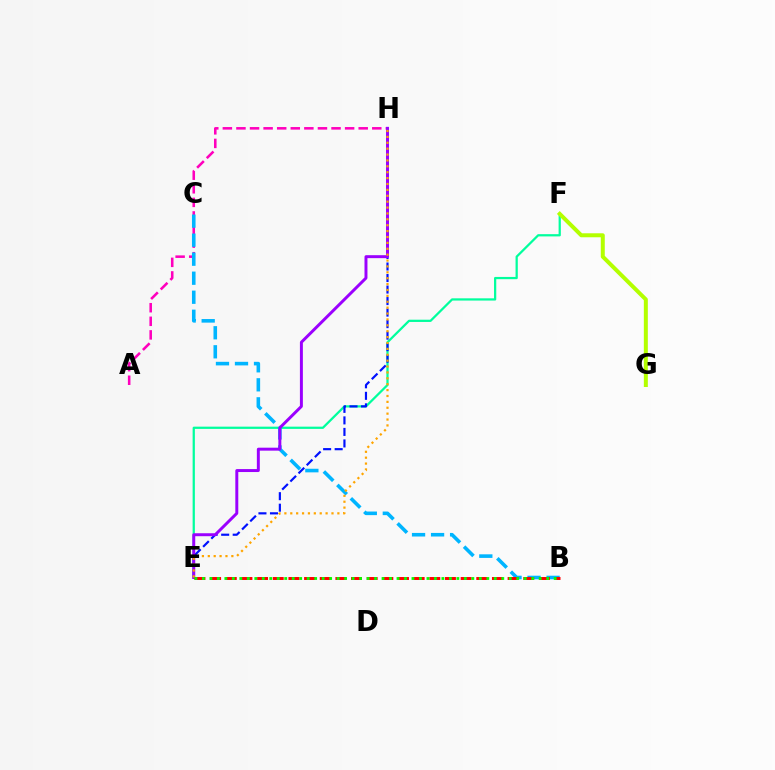{('A', 'H'): [{'color': '#ff00bd', 'line_style': 'dashed', 'thickness': 1.85}], ('E', 'F'): [{'color': '#00ff9d', 'line_style': 'solid', 'thickness': 1.61}], ('F', 'G'): [{'color': '#b3ff00', 'line_style': 'solid', 'thickness': 2.87}], ('B', 'C'): [{'color': '#00b5ff', 'line_style': 'dashed', 'thickness': 2.58}], ('E', 'H'): [{'color': '#0010ff', 'line_style': 'dashed', 'thickness': 1.57}, {'color': '#9b00ff', 'line_style': 'solid', 'thickness': 2.13}, {'color': '#ffa500', 'line_style': 'dotted', 'thickness': 1.6}], ('B', 'E'): [{'color': '#ff0000', 'line_style': 'dashed', 'thickness': 2.13}, {'color': '#08ff00', 'line_style': 'dotted', 'thickness': 2.03}]}